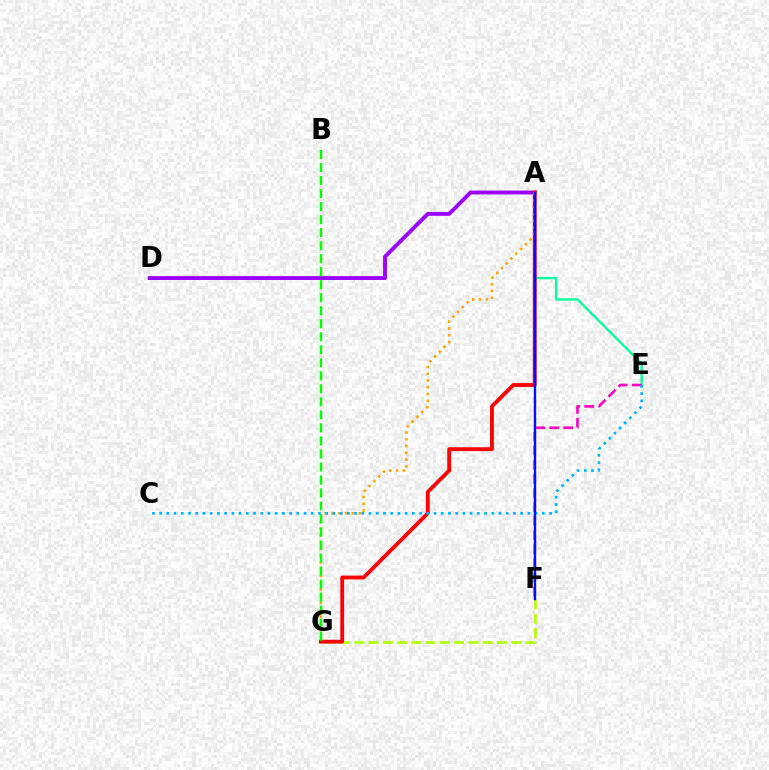{('A', 'D'): [{'color': '#9b00ff', 'line_style': 'solid', 'thickness': 2.79}], ('F', 'G'): [{'color': '#b3ff00', 'line_style': 'dashed', 'thickness': 1.94}], ('A', 'E'): [{'color': '#00ff9d', 'line_style': 'solid', 'thickness': 1.67}], ('A', 'G'): [{'color': '#ff0000', 'line_style': 'solid', 'thickness': 2.76}, {'color': '#ffa500', 'line_style': 'dotted', 'thickness': 1.84}], ('E', 'F'): [{'color': '#ff00bd', 'line_style': 'dashed', 'thickness': 1.92}], ('B', 'G'): [{'color': '#08ff00', 'line_style': 'dashed', 'thickness': 1.77}], ('C', 'E'): [{'color': '#00b5ff', 'line_style': 'dotted', 'thickness': 1.96}], ('A', 'F'): [{'color': '#0010ff', 'line_style': 'solid', 'thickness': 1.72}]}